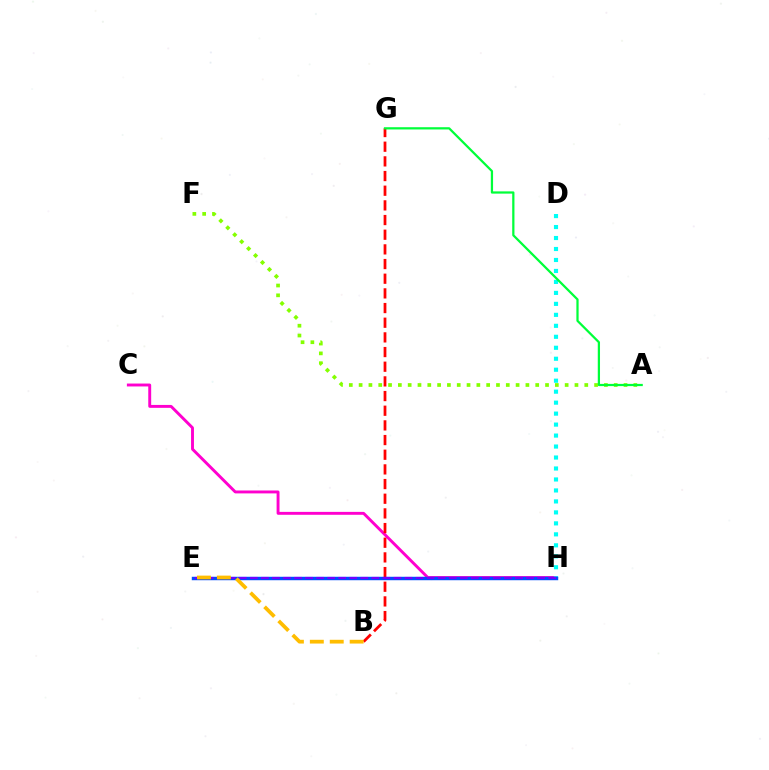{('C', 'H'): [{'color': '#ff00cf', 'line_style': 'solid', 'thickness': 2.09}], ('A', 'F'): [{'color': '#84ff00', 'line_style': 'dotted', 'thickness': 2.67}], ('D', 'H'): [{'color': '#00fff6', 'line_style': 'dotted', 'thickness': 2.98}], ('B', 'G'): [{'color': '#ff0000', 'line_style': 'dashed', 'thickness': 1.99}], ('E', 'H'): [{'color': '#004bff', 'line_style': 'solid', 'thickness': 2.48}, {'color': '#7200ff', 'line_style': 'dashed', 'thickness': 1.5}], ('A', 'G'): [{'color': '#00ff39', 'line_style': 'solid', 'thickness': 1.61}], ('B', 'E'): [{'color': '#ffbd00', 'line_style': 'dashed', 'thickness': 2.71}]}